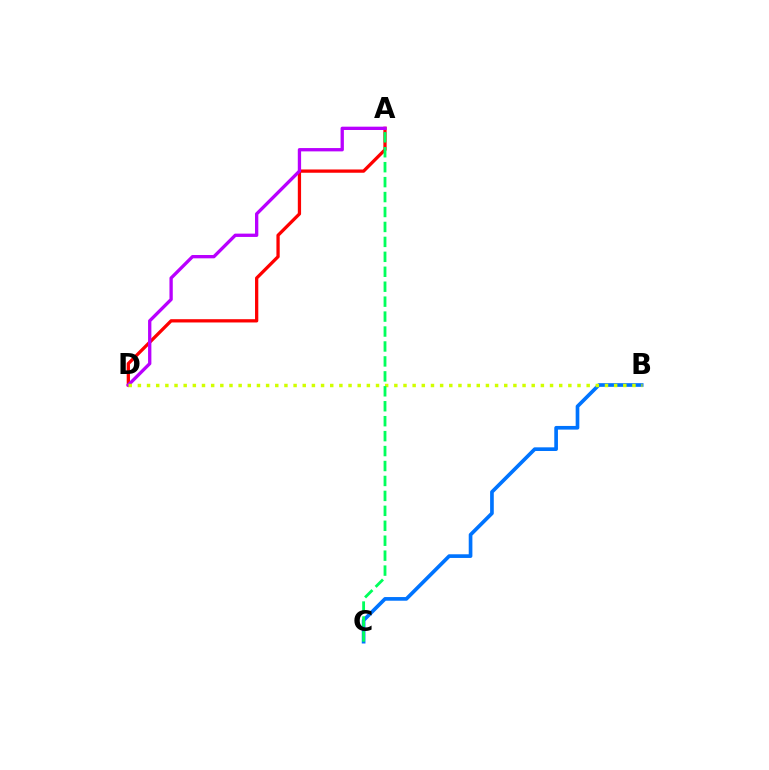{('A', 'D'): [{'color': '#ff0000', 'line_style': 'solid', 'thickness': 2.36}, {'color': '#b900ff', 'line_style': 'solid', 'thickness': 2.39}], ('B', 'C'): [{'color': '#0074ff', 'line_style': 'solid', 'thickness': 2.64}], ('B', 'D'): [{'color': '#d1ff00', 'line_style': 'dotted', 'thickness': 2.49}], ('A', 'C'): [{'color': '#00ff5c', 'line_style': 'dashed', 'thickness': 2.03}]}